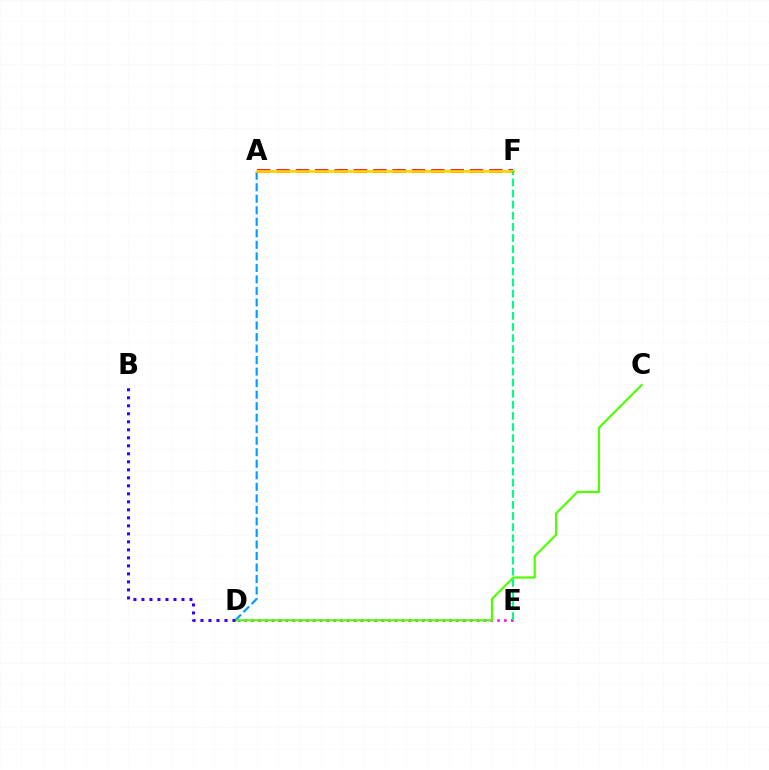{('A', 'D'): [{'color': '#009eff', 'line_style': 'dashed', 'thickness': 1.57}], ('D', 'E'): [{'color': '#ff00ed', 'line_style': 'dotted', 'thickness': 1.86}], ('A', 'F'): [{'color': '#ff0000', 'line_style': 'dashed', 'thickness': 2.63}, {'color': '#ffd500', 'line_style': 'solid', 'thickness': 1.97}], ('C', 'D'): [{'color': '#4fff00', 'line_style': 'solid', 'thickness': 1.57}], ('B', 'D'): [{'color': '#3700ff', 'line_style': 'dotted', 'thickness': 2.17}], ('E', 'F'): [{'color': '#00ff86', 'line_style': 'dashed', 'thickness': 1.51}]}